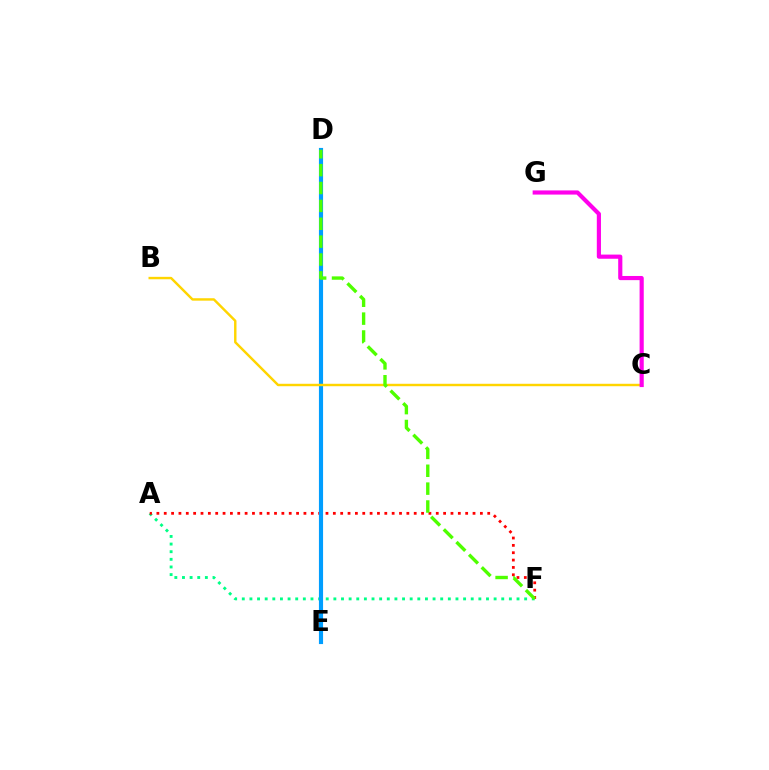{('A', 'F'): [{'color': '#00ff86', 'line_style': 'dotted', 'thickness': 2.07}, {'color': '#ff0000', 'line_style': 'dotted', 'thickness': 2.0}], ('D', 'E'): [{'color': '#3700ff', 'line_style': 'solid', 'thickness': 1.62}, {'color': '#009eff', 'line_style': 'solid', 'thickness': 2.98}], ('B', 'C'): [{'color': '#ffd500', 'line_style': 'solid', 'thickness': 1.75}], ('D', 'F'): [{'color': '#4fff00', 'line_style': 'dashed', 'thickness': 2.43}], ('C', 'G'): [{'color': '#ff00ed', 'line_style': 'solid', 'thickness': 2.99}]}